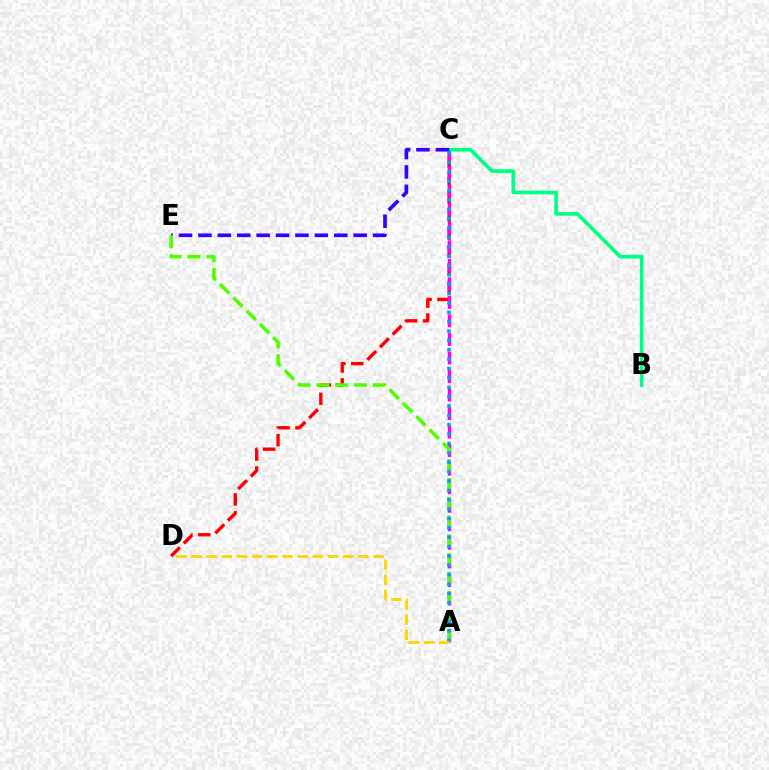{('C', 'D'): [{'color': '#ff0000', 'line_style': 'dashed', 'thickness': 2.43}], ('A', 'C'): [{'color': '#ff00ed', 'line_style': 'dashed', 'thickness': 2.52}, {'color': '#009eff', 'line_style': 'dotted', 'thickness': 2.55}], ('B', 'C'): [{'color': '#00ff86', 'line_style': 'solid', 'thickness': 2.63}], ('C', 'E'): [{'color': '#3700ff', 'line_style': 'dashed', 'thickness': 2.64}], ('A', 'E'): [{'color': '#4fff00', 'line_style': 'dashed', 'thickness': 2.56}], ('A', 'D'): [{'color': '#ffd500', 'line_style': 'dashed', 'thickness': 2.06}]}